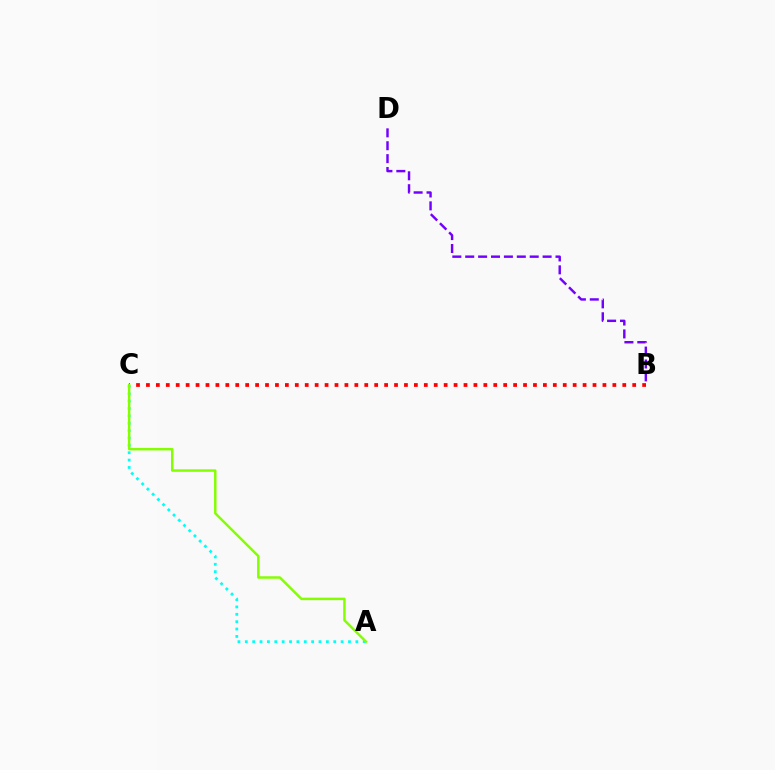{('B', 'D'): [{'color': '#7200ff', 'line_style': 'dashed', 'thickness': 1.75}], ('A', 'C'): [{'color': '#00fff6', 'line_style': 'dotted', 'thickness': 2.0}, {'color': '#84ff00', 'line_style': 'solid', 'thickness': 1.79}], ('B', 'C'): [{'color': '#ff0000', 'line_style': 'dotted', 'thickness': 2.7}]}